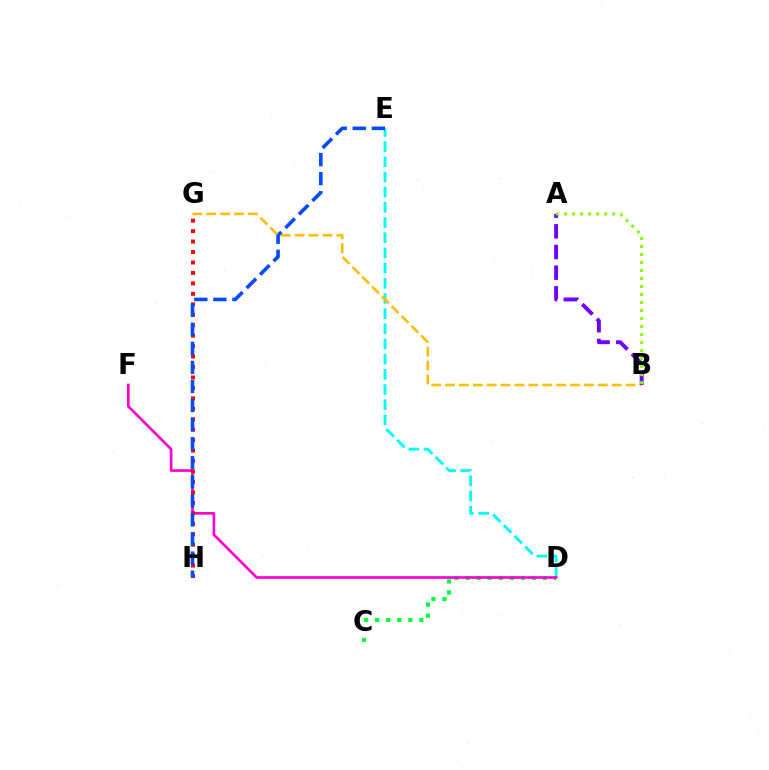{('C', 'D'): [{'color': '#00ff39', 'line_style': 'dotted', 'thickness': 3.0}], ('D', 'E'): [{'color': '#00fff6', 'line_style': 'dashed', 'thickness': 2.06}], ('D', 'F'): [{'color': '#ff00cf', 'line_style': 'solid', 'thickness': 1.92}], ('G', 'H'): [{'color': '#ff0000', 'line_style': 'dotted', 'thickness': 2.84}], ('E', 'H'): [{'color': '#004bff', 'line_style': 'dashed', 'thickness': 2.59}], ('B', 'G'): [{'color': '#ffbd00', 'line_style': 'dashed', 'thickness': 1.89}], ('A', 'B'): [{'color': '#7200ff', 'line_style': 'dashed', 'thickness': 2.81}, {'color': '#84ff00', 'line_style': 'dotted', 'thickness': 2.18}]}